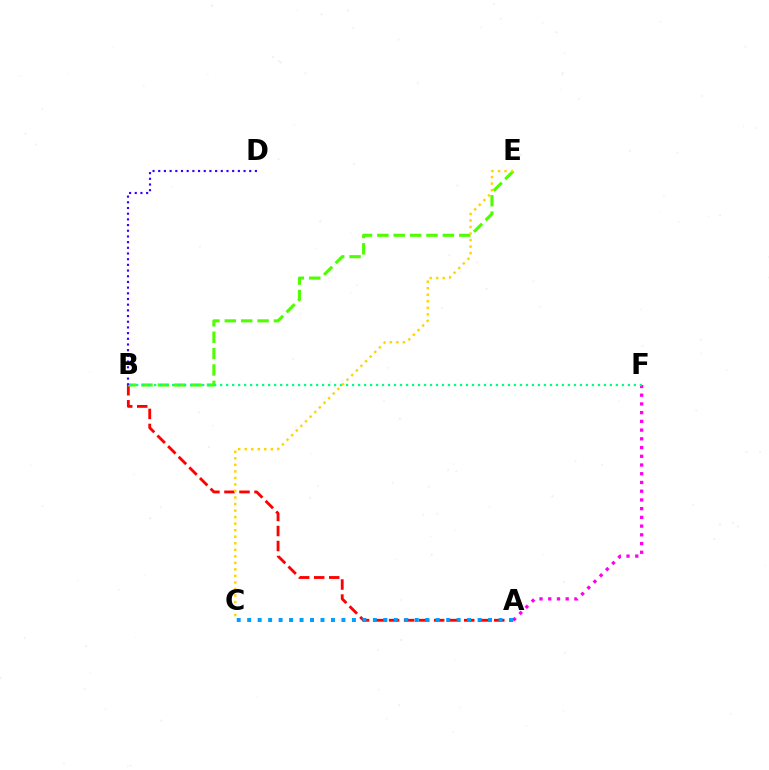{('A', 'F'): [{'color': '#ff00ed', 'line_style': 'dotted', 'thickness': 2.37}], ('A', 'B'): [{'color': '#ff0000', 'line_style': 'dashed', 'thickness': 2.04}], ('B', 'E'): [{'color': '#4fff00', 'line_style': 'dashed', 'thickness': 2.23}], ('B', 'F'): [{'color': '#00ff86', 'line_style': 'dotted', 'thickness': 1.63}], ('A', 'C'): [{'color': '#009eff', 'line_style': 'dotted', 'thickness': 2.85}], ('B', 'D'): [{'color': '#3700ff', 'line_style': 'dotted', 'thickness': 1.55}], ('C', 'E'): [{'color': '#ffd500', 'line_style': 'dotted', 'thickness': 1.77}]}